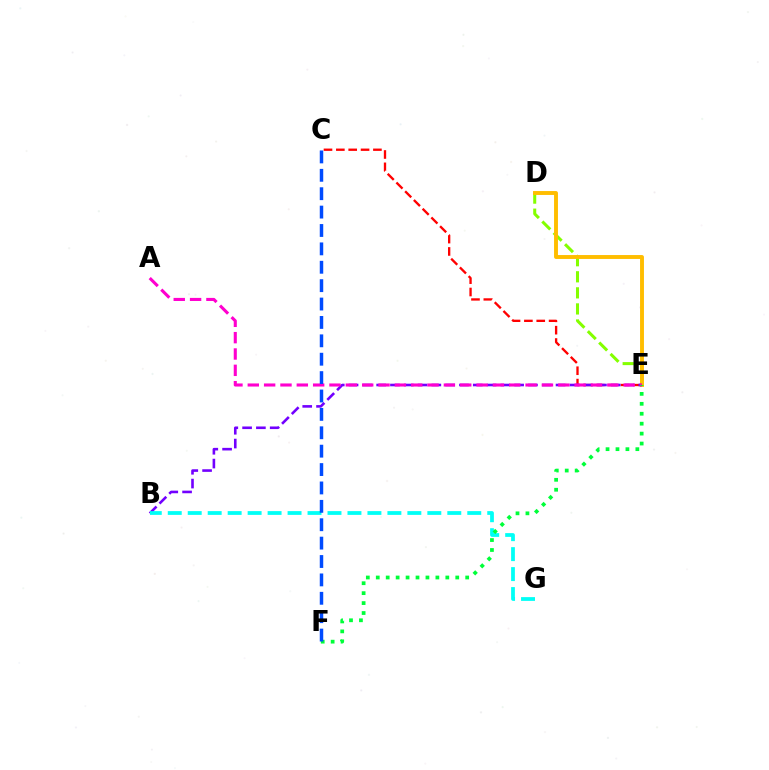{('D', 'E'): [{'color': '#84ff00', 'line_style': 'dashed', 'thickness': 2.18}, {'color': '#ffbd00', 'line_style': 'solid', 'thickness': 2.81}], ('C', 'E'): [{'color': '#ff0000', 'line_style': 'dashed', 'thickness': 1.68}], ('B', 'E'): [{'color': '#7200ff', 'line_style': 'dashed', 'thickness': 1.87}], ('B', 'G'): [{'color': '#00fff6', 'line_style': 'dashed', 'thickness': 2.71}], ('A', 'E'): [{'color': '#ff00cf', 'line_style': 'dashed', 'thickness': 2.22}], ('E', 'F'): [{'color': '#00ff39', 'line_style': 'dotted', 'thickness': 2.7}], ('C', 'F'): [{'color': '#004bff', 'line_style': 'dashed', 'thickness': 2.5}]}